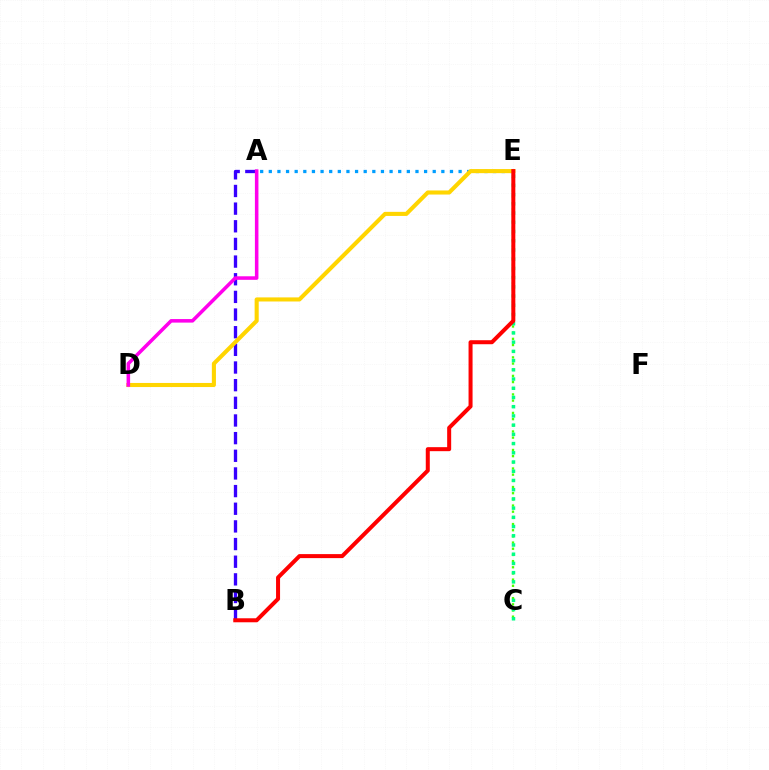{('A', 'E'): [{'color': '#009eff', 'line_style': 'dotted', 'thickness': 2.34}], ('C', 'E'): [{'color': '#4fff00', 'line_style': 'dotted', 'thickness': 1.68}, {'color': '#00ff86', 'line_style': 'dotted', 'thickness': 2.51}], ('A', 'B'): [{'color': '#3700ff', 'line_style': 'dashed', 'thickness': 2.4}], ('D', 'E'): [{'color': '#ffd500', 'line_style': 'solid', 'thickness': 2.94}], ('A', 'D'): [{'color': '#ff00ed', 'line_style': 'solid', 'thickness': 2.55}], ('B', 'E'): [{'color': '#ff0000', 'line_style': 'solid', 'thickness': 2.89}]}